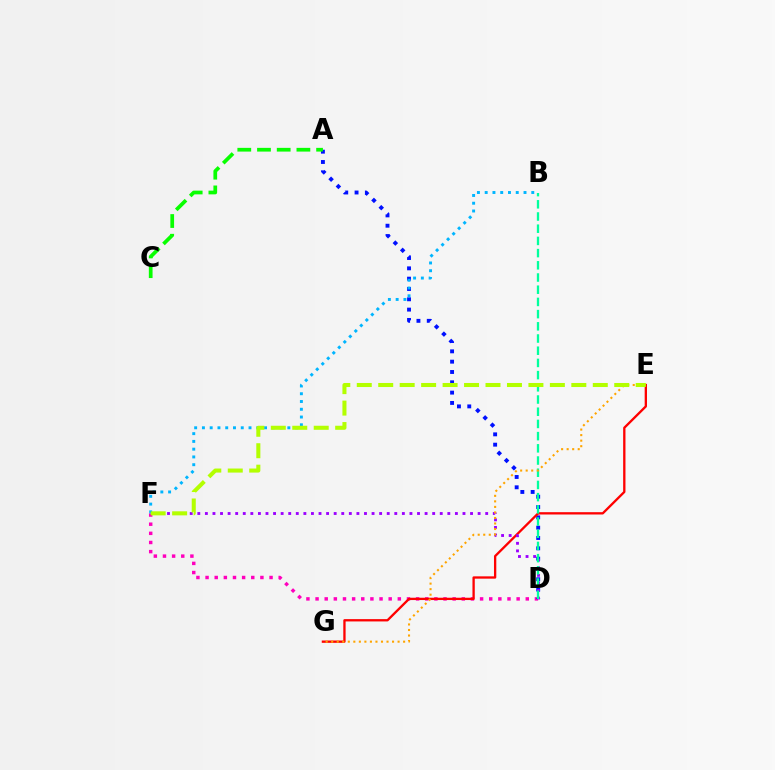{('D', 'F'): [{'color': '#ff00bd', 'line_style': 'dotted', 'thickness': 2.48}, {'color': '#9b00ff', 'line_style': 'dotted', 'thickness': 2.06}], ('A', 'D'): [{'color': '#0010ff', 'line_style': 'dotted', 'thickness': 2.8}], ('A', 'C'): [{'color': '#08ff00', 'line_style': 'dashed', 'thickness': 2.68}], ('E', 'G'): [{'color': '#ff0000', 'line_style': 'solid', 'thickness': 1.67}, {'color': '#ffa500', 'line_style': 'dotted', 'thickness': 1.5}], ('B', 'F'): [{'color': '#00b5ff', 'line_style': 'dotted', 'thickness': 2.11}], ('B', 'D'): [{'color': '#00ff9d', 'line_style': 'dashed', 'thickness': 1.66}], ('E', 'F'): [{'color': '#b3ff00', 'line_style': 'dashed', 'thickness': 2.91}]}